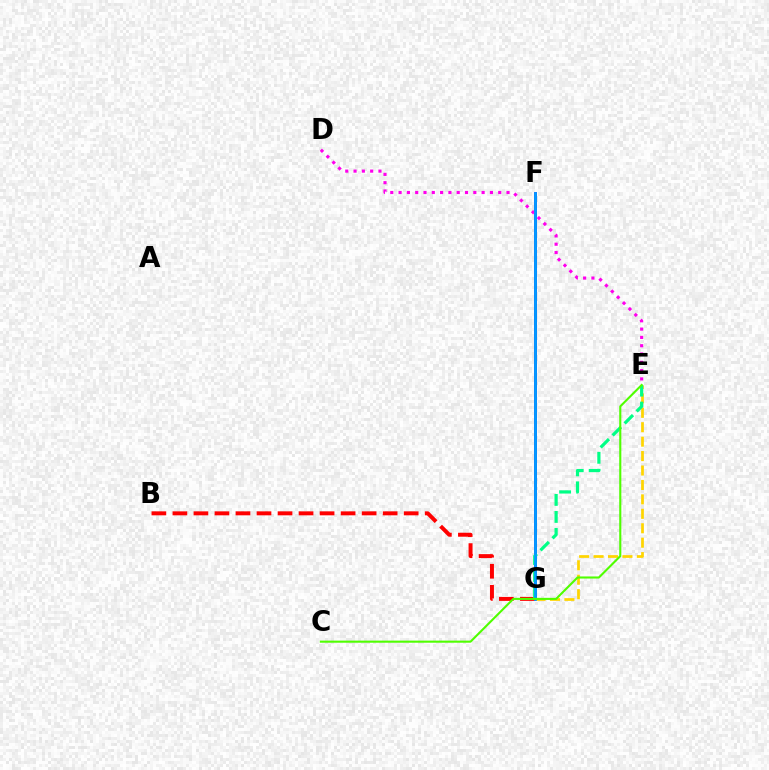{('F', 'G'): [{'color': '#3700ff', 'line_style': 'solid', 'thickness': 2.01}, {'color': '#009eff', 'line_style': 'solid', 'thickness': 1.97}], ('D', 'E'): [{'color': '#ff00ed', 'line_style': 'dotted', 'thickness': 2.26}], ('E', 'G'): [{'color': '#ffd500', 'line_style': 'dashed', 'thickness': 1.96}, {'color': '#00ff86', 'line_style': 'dashed', 'thickness': 2.31}], ('B', 'G'): [{'color': '#ff0000', 'line_style': 'dashed', 'thickness': 2.86}], ('C', 'E'): [{'color': '#4fff00', 'line_style': 'solid', 'thickness': 1.51}]}